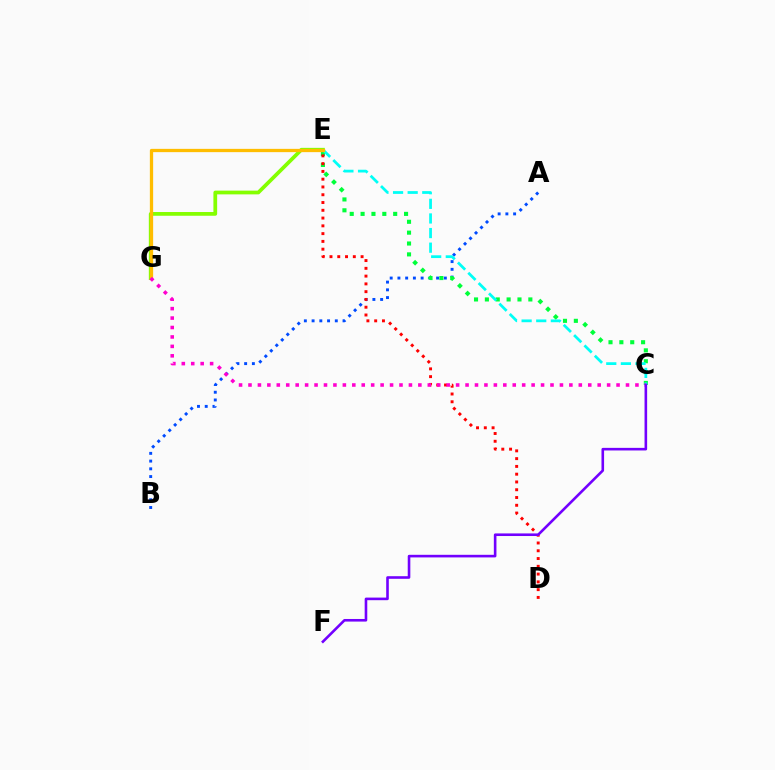{('A', 'B'): [{'color': '#004bff', 'line_style': 'dotted', 'thickness': 2.1}], ('E', 'G'): [{'color': '#84ff00', 'line_style': 'solid', 'thickness': 2.69}, {'color': '#ffbd00', 'line_style': 'solid', 'thickness': 2.36}], ('C', 'E'): [{'color': '#00ff39', 'line_style': 'dotted', 'thickness': 2.95}, {'color': '#00fff6', 'line_style': 'dashed', 'thickness': 1.99}], ('D', 'E'): [{'color': '#ff0000', 'line_style': 'dotted', 'thickness': 2.11}], ('C', 'G'): [{'color': '#ff00cf', 'line_style': 'dotted', 'thickness': 2.56}], ('C', 'F'): [{'color': '#7200ff', 'line_style': 'solid', 'thickness': 1.88}]}